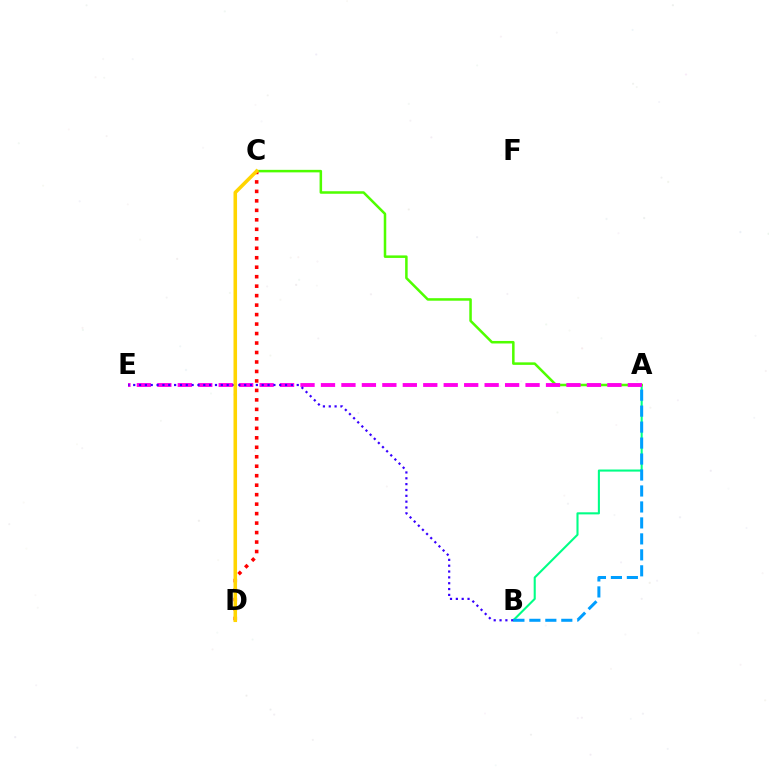{('A', 'B'): [{'color': '#00ff86', 'line_style': 'solid', 'thickness': 1.51}, {'color': '#009eff', 'line_style': 'dashed', 'thickness': 2.17}], ('A', 'C'): [{'color': '#4fff00', 'line_style': 'solid', 'thickness': 1.82}], ('C', 'D'): [{'color': '#ff0000', 'line_style': 'dotted', 'thickness': 2.57}, {'color': '#ffd500', 'line_style': 'solid', 'thickness': 2.56}], ('A', 'E'): [{'color': '#ff00ed', 'line_style': 'dashed', 'thickness': 2.78}], ('B', 'E'): [{'color': '#3700ff', 'line_style': 'dotted', 'thickness': 1.59}]}